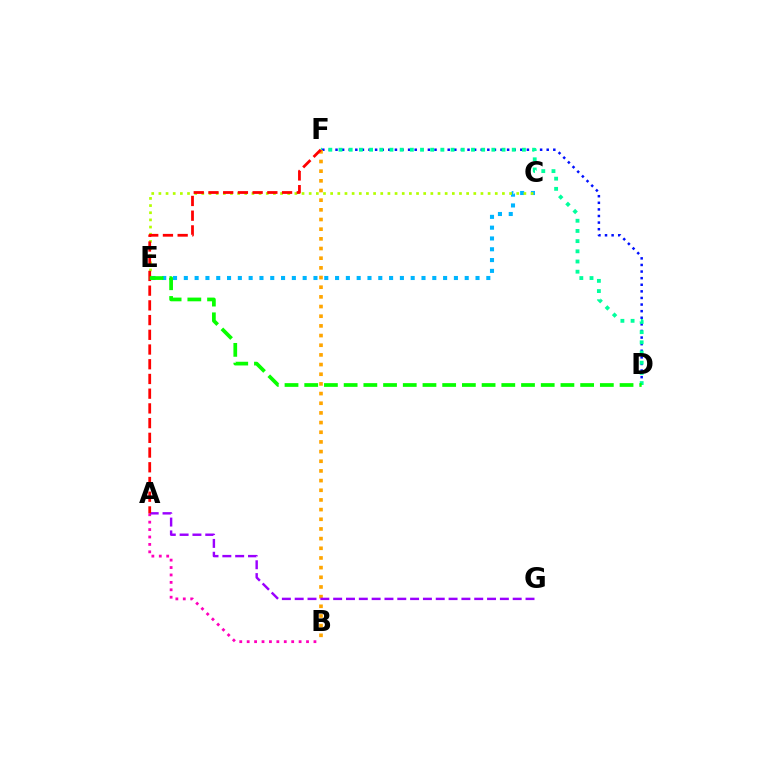{('D', 'F'): [{'color': '#0010ff', 'line_style': 'dotted', 'thickness': 1.79}, {'color': '#00ff9d', 'line_style': 'dotted', 'thickness': 2.77}], ('C', 'E'): [{'color': '#00b5ff', 'line_style': 'dotted', 'thickness': 2.94}, {'color': '#b3ff00', 'line_style': 'dotted', 'thickness': 1.94}], ('A', 'B'): [{'color': '#ff00bd', 'line_style': 'dotted', 'thickness': 2.02}], ('B', 'F'): [{'color': '#ffa500', 'line_style': 'dotted', 'thickness': 2.63}], ('A', 'G'): [{'color': '#9b00ff', 'line_style': 'dashed', 'thickness': 1.74}], ('A', 'F'): [{'color': '#ff0000', 'line_style': 'dashed', 'thickness': 2.0}], ('D', 'E'): [{'color': '#08ff00', 'line_style': 'dashed', 'thickness': 2.68}]}